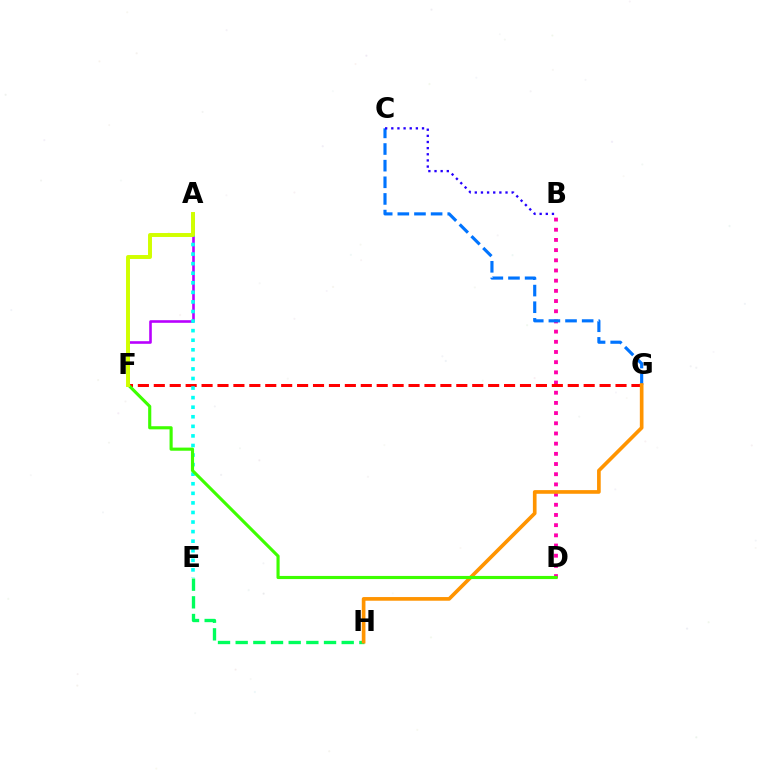{('E', 'H'): [{'color': '#00ff5c', 'line_style': 'dashed', 'thickness': 2.4}], ('B', 'D'): [{'color': '#ff00ac', 'line_style': 'dotted', 'thickness': 2.77}], ('C', 'G'): [{'color': '#0074ff', 'line_style': 'dashed', 'thickness': 2.26}], ('A', 'F'): [{'color': '#b900ff', 'line_style': 'solid', 'thickness': 1.88}, {'color': '#d1ff00', 'line_style': 'solid', 'thickness': 2.84}], ('F', 'G'): [{'color': '#ff0000', 'line_style': 'dashed', 'thickness': 2.16}], ('G', 'H'): [{'color': '#ff9400', 'line_style': 'solid', 'thickness': 2.64}], ('B', 'C'): [{'color': '#2500ff', 'line_style': 'dotted', 'thickness': 1.67}], ('A', 'E'): [{'color': '#00fff6', 'line_style': 'dotted', 'thickness': 2.6}], ('D', 'F'): [{'color': '#3dff00', 'line_style': 'solid', 'thickness': 2.25}]}